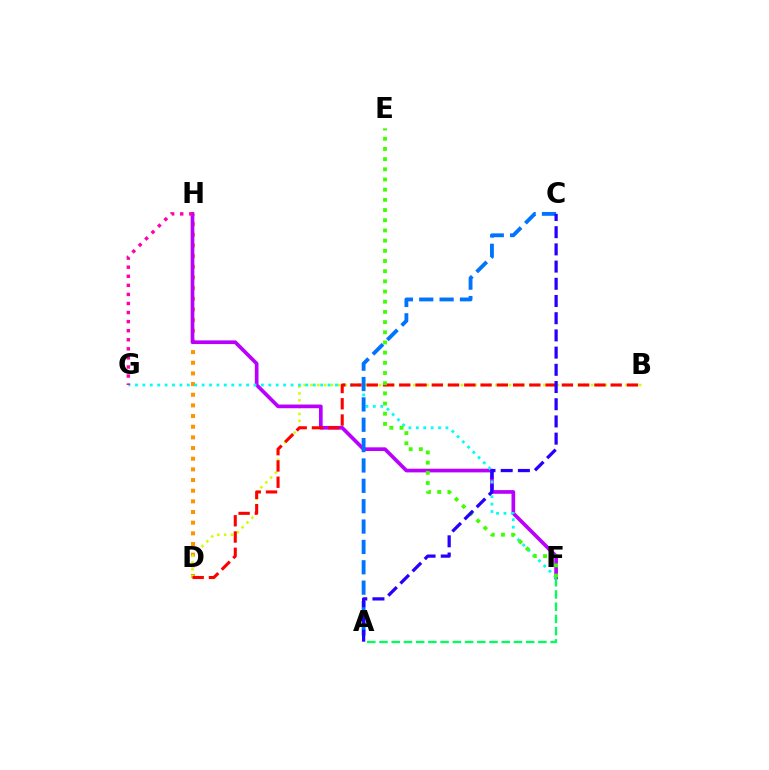{('D', 'H'): [{'color': '#ff9400', 'line_style': 'dotted', 'thickness': 2.9}], ('B', 'D'): [{'color': '#d1ff00', 'line_style': 'dotted', 'thickness': 1.86}, {'color': '#ff0000', 'line_style': 'dashed', 'thickness': 2.21}], ('F', 'H'): [{'color': '#b900ff', 'line_style': 'solid', 'thickness': 2.65}], ('F', 'G'): [{'color': '#00fff6', 'line_style': 'dotted', 'thickness': 2.01}], ('G', 'H'): [{'color': '#ff00ac', 'line_style': 'dotted', 'thickness': 2.46}], ('A', 'F'): [{'color': '#00ff5c', 'line_style': 'dashed', 'thickness': 1.66}], ('E', 'F'): [{'color': '#3dff00', 'line_style': 'dotted', 'thickness': 2.77}], ('A', 'C'): [{'color': '#0074ff', 'line_style': 'dashed', 'thickness': 2.77}, {'color': '#2500ff', 'line_style': 'dashed', 'thickness': 2.34}]}